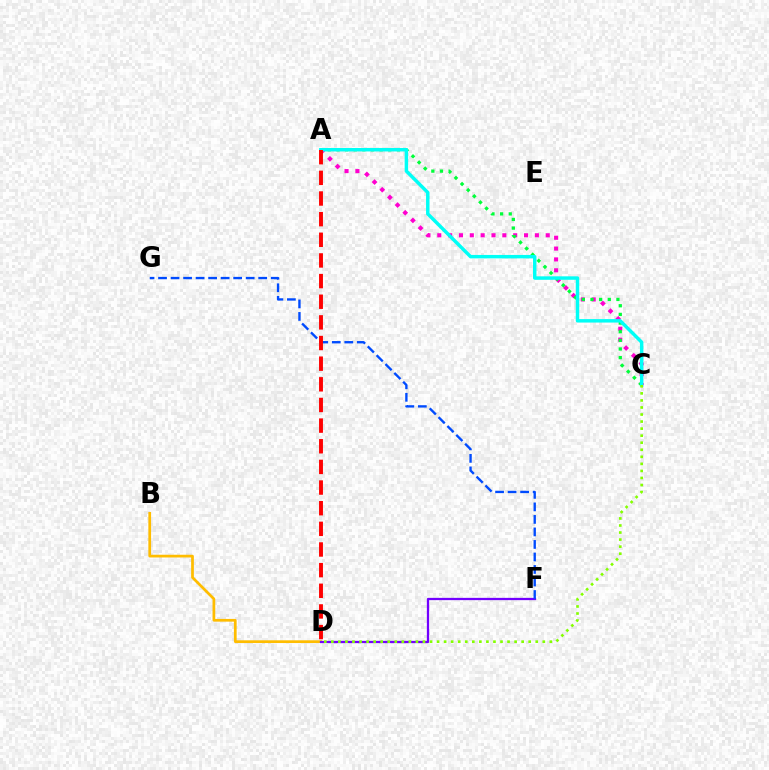{('A', 'C'): [{'color': '#ff00cf', 'line_style': 'dotted', 'thickness': 2.95}, {'color': '#00ff39', 'line_style': 'dotted', 'thickness': 2.35}, {'color': '#00fff6', 'line_style': 'solid', 'thickness': 2.48}], ('B', 'D'): [{'color': '#ffbd00', 'line_style': 'solid', 'thickness': 1.96}], ('D', 'F'): [{'color': '#7200ff', 'line_style': 'solid', 'thickness': 1.64}], ('F', 'G'): [{'color': '#004bff', 'line_style': 'dashed', 'thickness': 1.7}], ('A', 'D'): [{'color': '#ff0000', 'line_style': 'dashed', 'thickness': 2.8}], ('C', 'D'): [{'color': '#84ff00', 'line_style': 'dotted', 'thickness': 1.92}]}